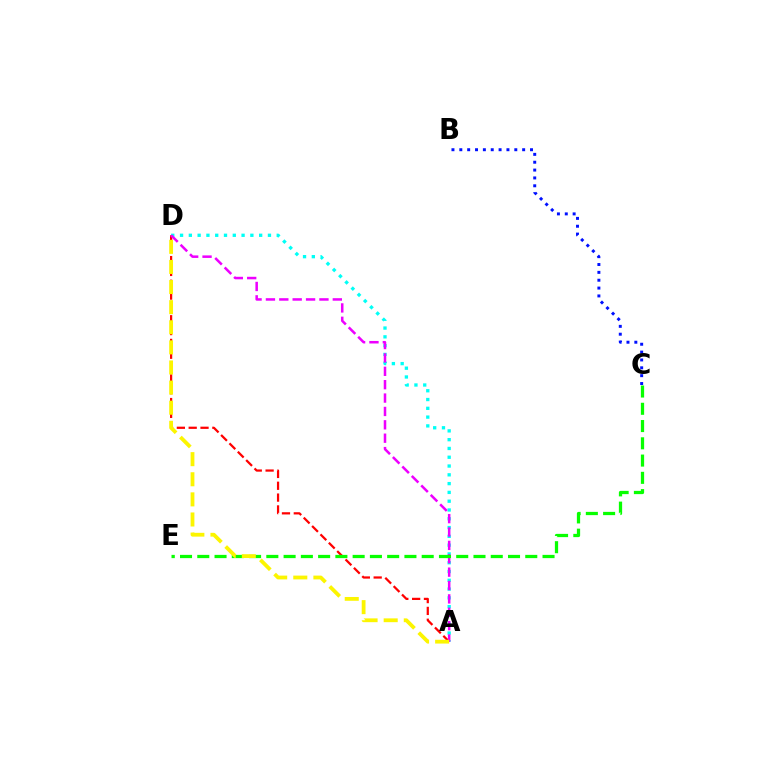{('A', 'D'): [{'color': '#00fff6', 'line_style': 'dotted', 'thickness': 2.39}, {'color': '#ff0000', 'line_style': 'dashed', 'thickness': 1.61}, {'color': '#ee00ff', 'line_style': 'dashed', 'thickness': 1.82}, {'color': '#fcf500', 'line_style': 'dashed', 'thickness': 2.73}], ('B', 'C'): [{'color': '#0010ff', 'line_style': 'dotted', 'thickness': 2.13}], ('C', 'E'): [{'color': '#08ff00', 'line_style': 'dashed', 'thickness': 2.35}]}